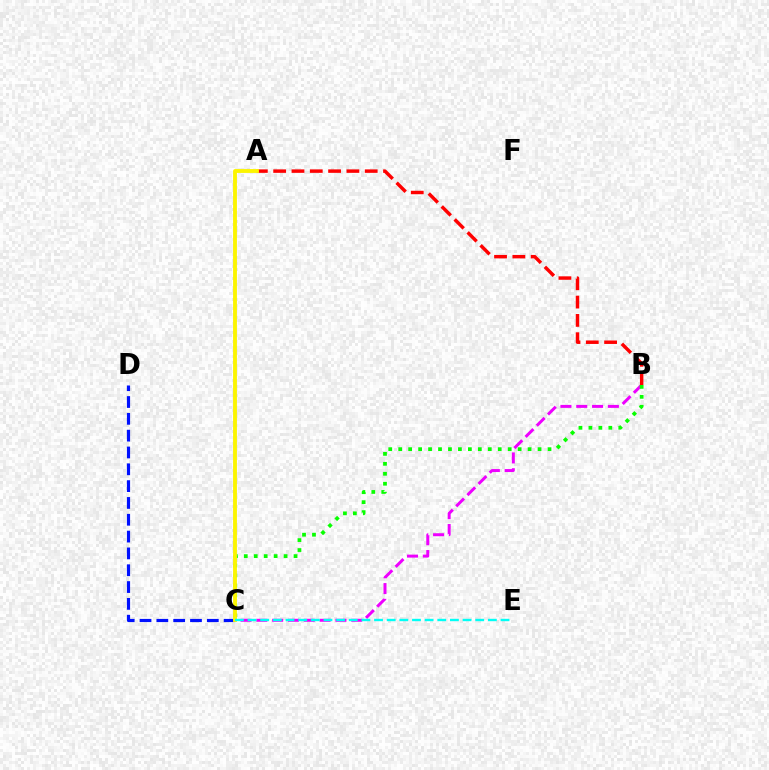{('C', 'D'): [{'color': '#0010ff', 'line_style': 'dashed', 'thickness': 2.29}], ('B', 'C'): [{'color': '#ee00ff', 'line_style': 'dashed', 'thickness': 2.15}, {'color': '#08ff00', 'line_style': 'dotted', 'thickness': 2.7}], ('A', 'B'): [{'color': '#ff0000', 'line_style': 'dashed', 'thickness': 2.49}], ('A', 'C'): [{'color': '#fcf500', 'line_style': 'solid', 'thickness': 2.77}], ('C', 'E'): [{'color': '#00fff6', 'line_style': 'dashed', 'thickness': 1.72}]}